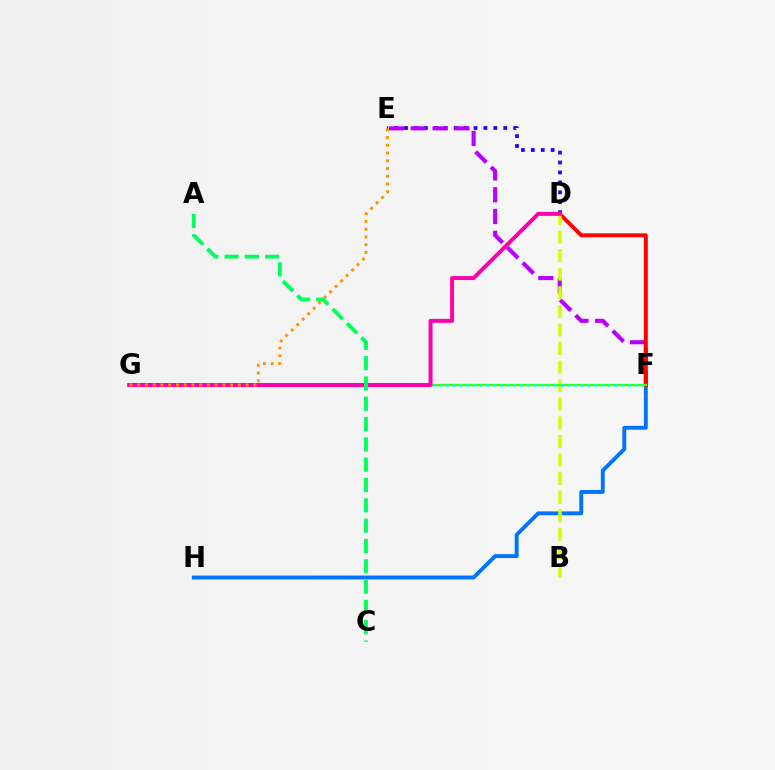{('F', 'H'): [{'color': '#0074ff', 'line_style': 'solid', 'thickness': 2.8}], ('D', 'E'): [{'color': '#2500ff', 'line_style': 'dotted', 'thickness': 2.7}], ('E', 'F'): [{'color': '#b900ff', 'line_style': 'dashed', 'thickness': 2.96}], ('D', 'F'): [{'color': '#ff0000', 'line_style': 'solid', 'thickness': 2.81}], ('B', 'D'): [{'color': '#d1ff00', 'line_style': 'dashed', 'thickness': 2.52}], ('F', 'G'): [{'color': '#3dff00', 'line_style': 'solid', 'thickness': 1.64}, {'color': '#00fff6', 'line_style': 'dotted', 'thickness': 1.83}], ('D', 'G'): [{'color': '#ff00ac', 'line_style': 'solid', 'thickness': 2.85}], ('E', 'G'): [{'color': '#ff9400', 'line_style': 'dotted', 'thickness': 2.1}], ('A', 'C'): [{'color': '#00ff5c', 'line_style': 'dashed', 'thickness': 2.76}]}